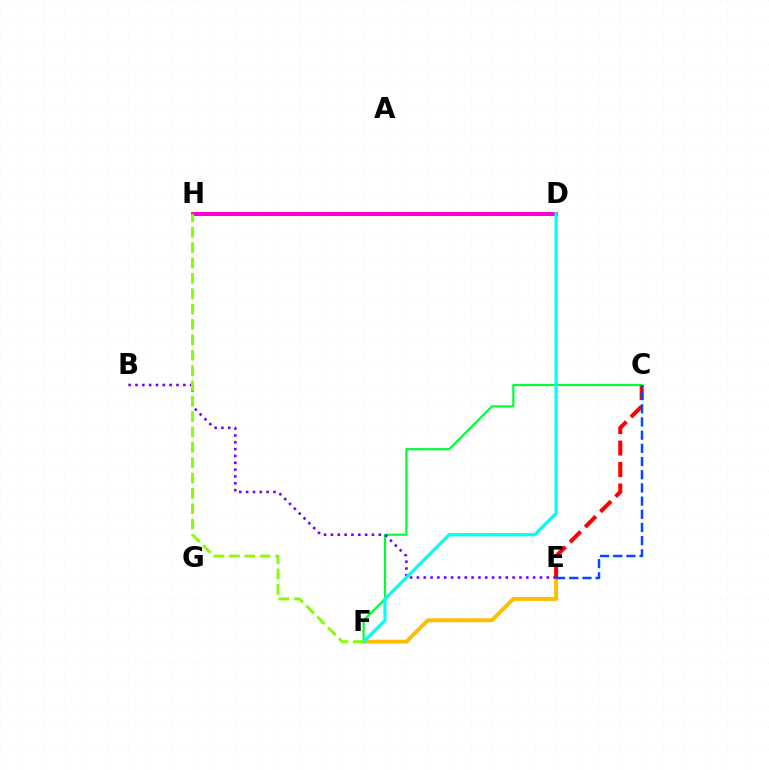{('D', 'H'): [{'color': '#ff00cf', 'line_style': 'solid', 'thickness': 2.88}], ('E', 'F'): [{'color': '#ffbd00', 'line_style': 'solid', 'thickness': 2.85}], ('C', 'E'): [{'color': '#ff0000', 'line_style': 'dashed', 'thickness': 2.92}, {'color': '#004bff', 'line_style': 'dashed', 'thickness': 1.79}], ('C', 'F'): [{'color': '#00ff39', 'line_style': 'solid', 'thickness': 1.58}], ('B', 'E'): [{'color': '#7200ff', 'line_style': 'dotted', 'thickness': 1.86}], ('D', 'F'): [{'color': '#00fff6', 'line_style': 'solid', 'thickness': 2.31}], ('F', 'H'): [{'color': '#84ff00', 'line_style': 'dashed', 'thickness': 2.09}]}